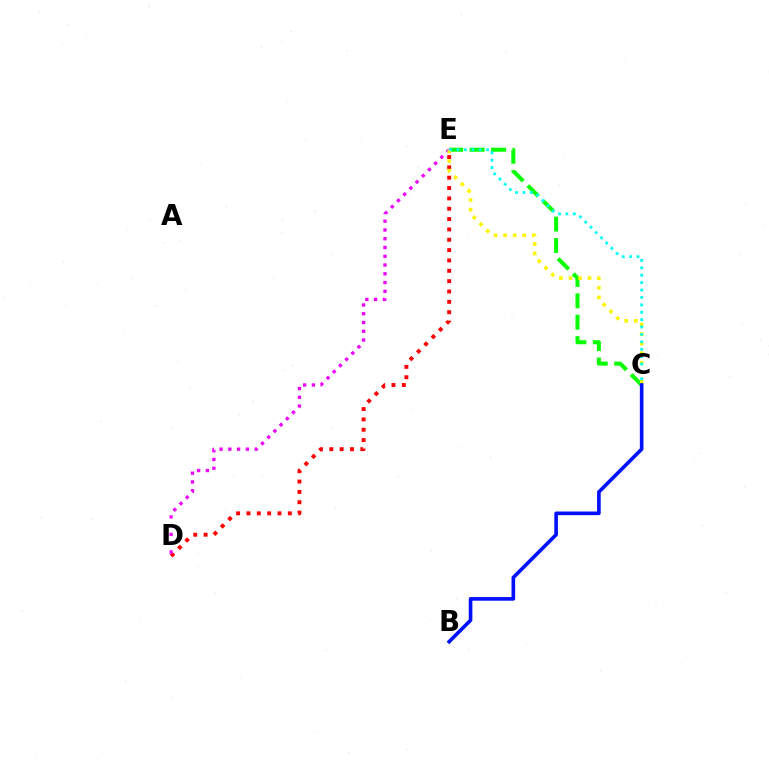{('C', 'E'): [{'color': '#08ff00', 'line_style': 'dashed', 'thickness': 2.91}, {'color': '#fcf500', 'line_style': 'dotted', 'thickness': 2.6}, {'color': '#00fff6', 'line_style': 'dotted', 'thickness': 2.01}], ('D', 'E'): [{'color': '#ff0000', 'line_style': 'dotted', 'thickness': 2.81}, {'color': '#ee00ff', 'line_style': 'dotted', 'thickness': 2.38}], ('B', 'C'): [{'color': '#0010ff', 'line_style': 'solid', 'thickness': 2.61}]}